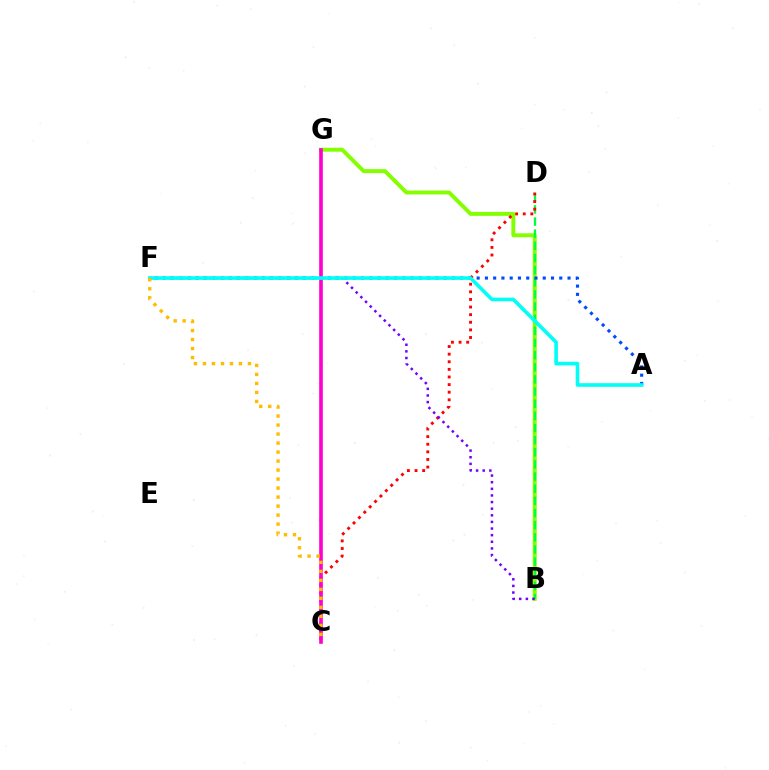{('B', 'G'): [{'color': '#84ff00', 'line_style': 'solid', 'thickness': 2.84}], ('B', 'D'): [{'color': '#00ff39', 'line_style': 'dashed', 'thickness': 1.65}], ('A', 'F'): [{'color': '#004bff', 'line_style': 'dotted', 'thickness': 2.24}, {'color': '#00fff6', 'line_style': 'solid', 'thickness': 2.6}], ('C', 'D'): [{'color': '#ff0000', 'line_style': 'dotted', 'thickness': 2.07}], ('B', 'F'): [{'color': '#7200ff', 'line_style': 'dotted', 'thickness': 1.8}], ('C', 'G'): [{'color': '#ff00cf', 'line_style': 'solid', 'thickness': 2.61}], ('C', 'F'): [{'color': '#ffbd00', 'line_style': 'dotted', 'thickness': 2.45}]}